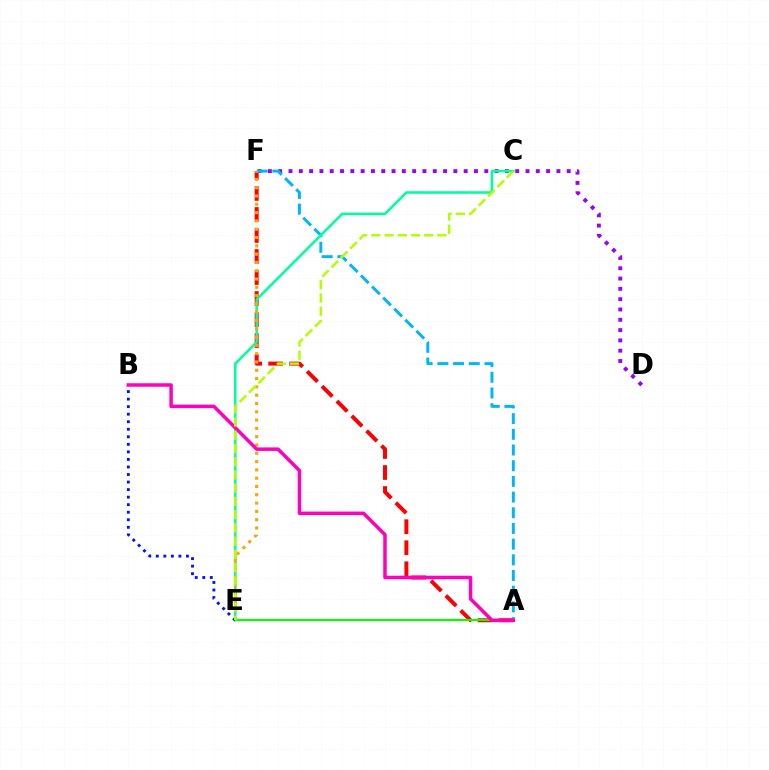{('A', 'F'): [{'color': '#ff0000', 'line_style': 'dashed', 'thickness': 2.85}, {'color': '#00b5ff', 'line_style': 'dashed', 'thickness': 2.13}], ('A', 'E'): [{'color': '#08ff00', 'line_style': 'solid', 'thickness': 1.52}], ('D', 'F'): [{'color': '#9b00ff', 'line_style': 'dotted', 'thickness': 2.8}], ('C', 'E'): [{'color': '#00ff9d', 'line_style': 'solid', 'thickness': 1.84}, {'color': '#b3ff00', 'line_style': 'dashed', 'thickness': 1.8}], ('E', 'F'): [{'color': '#ffa500', 'line_style': 'dotted', 'thickness': 2.25}], ('B', 'E'): [{'color': '#0010ff', 'line_style': 'dotted', 'thickness': 2.05}], ('A', 'B'): [{'color': '#ff00bd', 'line_style': 'solid', 'thickness': 2.52}]}